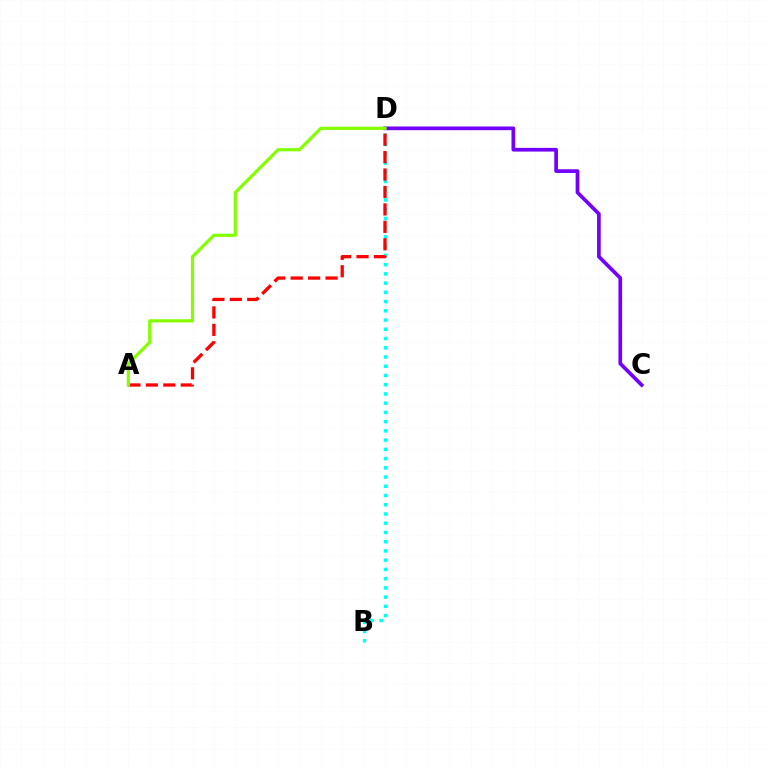{('C', 'D'): [{'color': '#7200ff', 'line_style': 'solid', 'thickness': 2.66}], ('B', 'D'): [{'color': '#00fff6', 'line_style': 'dotted', 'thickness': 2.51}], ('A', 'D'): [{'color': '#ff0000', 'line_style': 'dashed', 'thickness': 2.37}, {'color': '#84ff00', 'line_style': 'solid', 'thickness': 2.3}]}